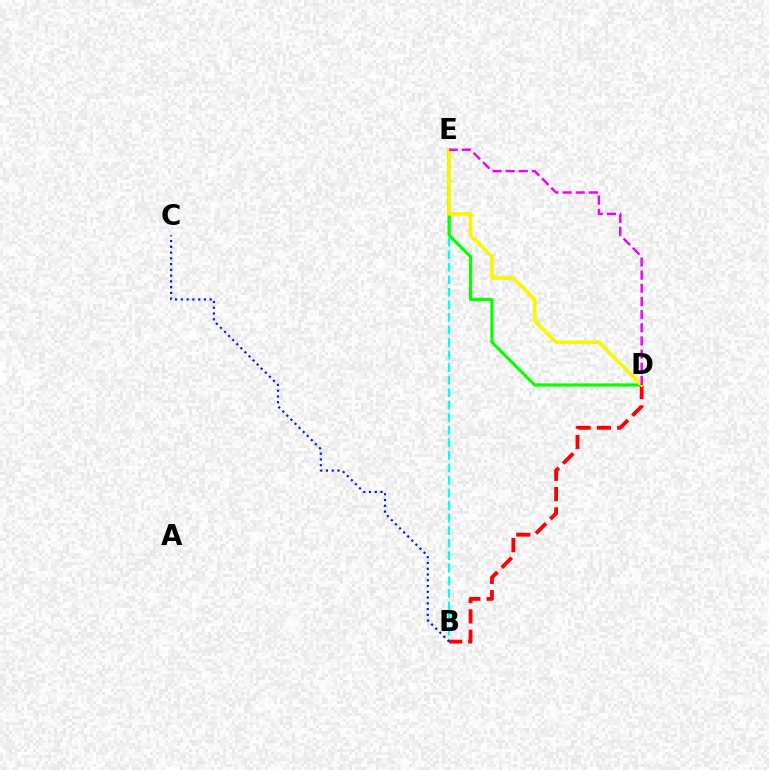{('B', 'E'): [{'color': '#00fff6', 'line_style': 'dashed', 'thickness': 1.7}], ('D', 'E'): [{'color': '#08ff00', 'line_style': 'solid', 'thickness': 2.29}, {'color': '#fcf500', 'line_style': 'solid', 'thickness': 2.61}, {'color': '#ee00ff', 'line_style': 'dashed', 'thickness': 1.79}], ('B', 'D'): [{'color': '#ff0000', 'line_style': 'dashed', 'thickness': 2.76}], ('B', 'C'): [{'color': '#0010ff', 'line_style': 'dotted', 'thickness': 1.57}]}